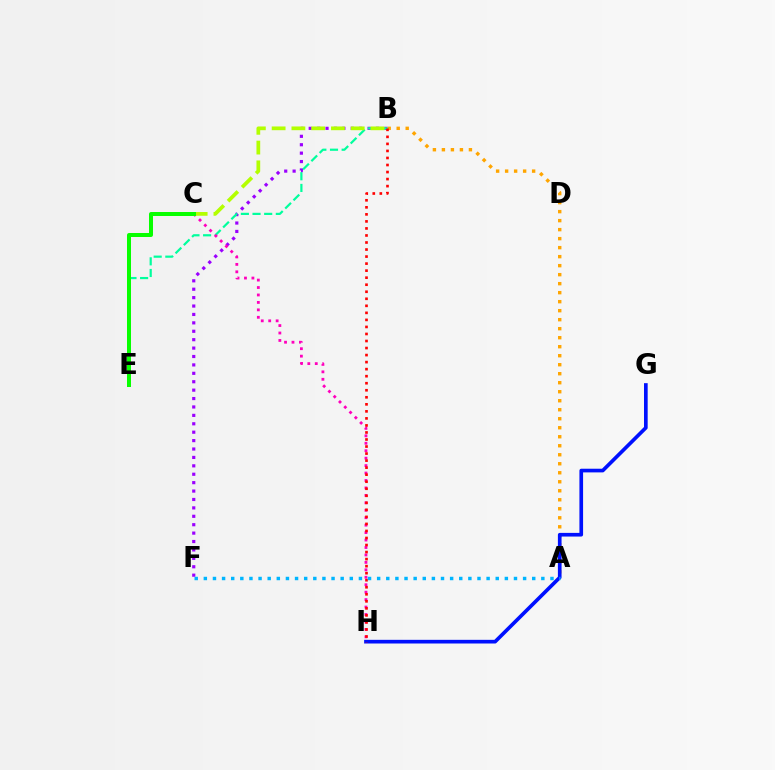{('B', 'F'): [{'color': '#9b00ff', 'line_style': 'dotted', 'thickness': 2.29}], ('A', 'B'): [{'color': '#ffa500', 'line_style': 'dotted', 'thickness': 2.45}], ('G', 'H'): [{'color': '#0010ff', 'line_style': 'solid', 'thickness': 2.64}], ('B', 'E'): [{'color': '#00ff9d', 'line_style': 'dashed', 'thickness': 1.58}], ('C', 'H'): [{'color': '#ff00bd', 'line_style': 'dotted', 'thickness': 2.02}], ('B', 'H'): [{'color': '#ff0000', 'line_style': 'dotted', 'thickness': 1.91}], ('B', 'C'): [{'color': '#b3ff00', 'line_style': 'dashed', 'thickness': 2.69}], ('C', 'E'): [{'color': '#08ff00', 'line_style': 'solid', 'thickness': 2.88}], ('A', 'F'): [{'color': '#00b5ff', 'line_style': 'dotted', 'thickness': 2.48}]}